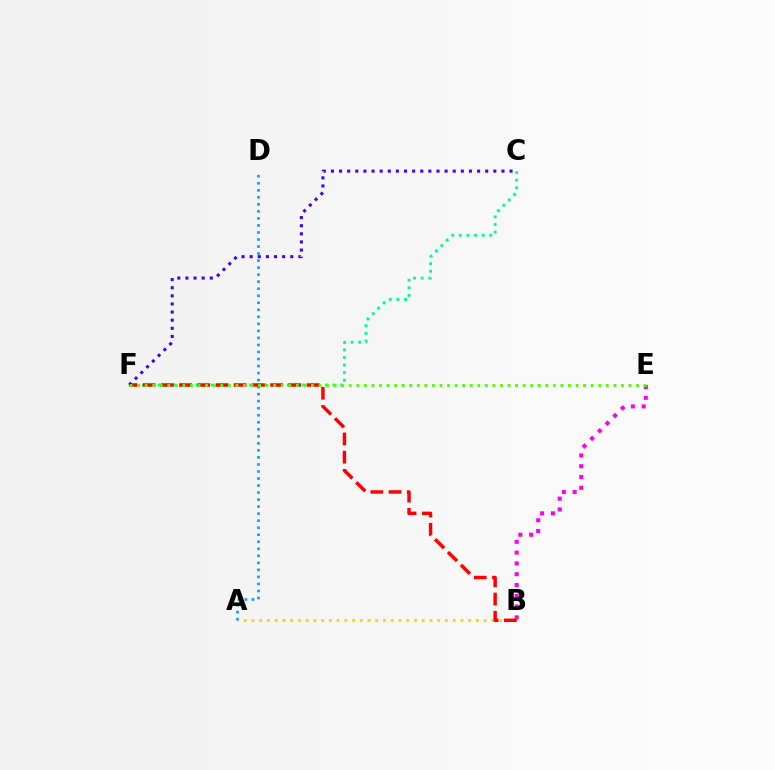{('A', 'B'): [{'color': '#ffd500', 'line_style': 'dotted', 'thickness': 2.1}], ('B', 'E'): [{'color': '#ff00ed', 'line_style': 'dotted', 'thickness': 2.93}], ('C', 'F'): [{'color': '#00ff86', 'line_style': 'dotted', 'thickness': 2.07}, {'color': '#3700ff', 'line_style': 'dotted', 'thickness': 2.21}], ('A', 'D'): [{'color': '#009eff', 'line_style': 'dotted', 'thickness': 1.91}], ('B', 'F'): [{'color': '#ff0000', 'line_style': 'dashed', 'thickness': 2.47}], ('E', 'F'): [{'color': '#4fff00', 'line_style': 'dotted', 'thickness': 2.05}]}